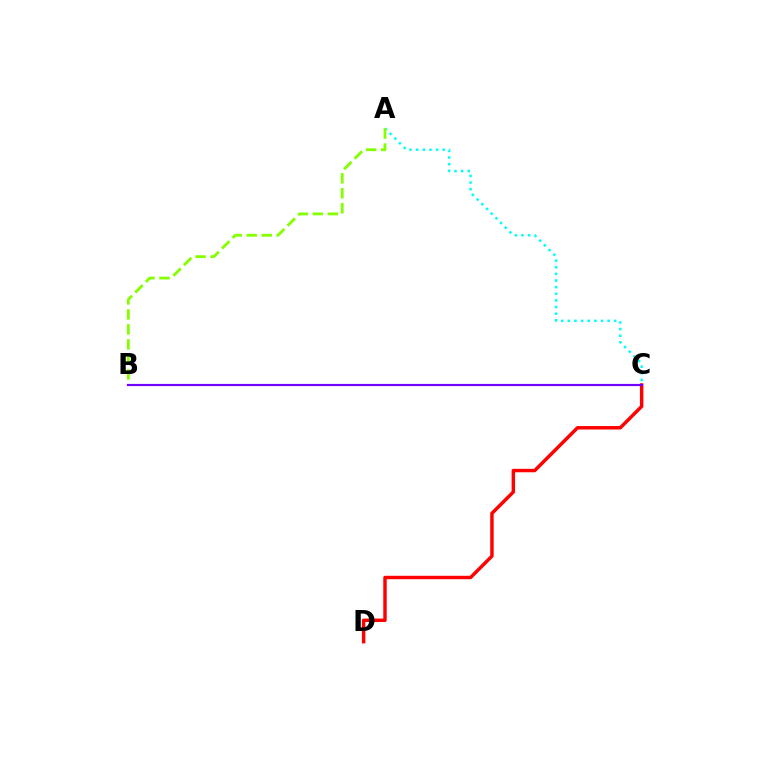{('A', 'C'): [{'color': '#00fff6', 'line_style': 'dotted', 'thickness': 1.8}], ('C', 'D'): [{'color': '#ff0000', 'line_style': 'solid', 'thickness': 2.48}], ('A', 'B'): [{'color': '#84ff00', 'line_style': 'dashed', 'thickness': 2.04}], ('B', 'C'): [{'color': '#7200ff', 'line_style': 'solid', 'thickness': 1.57}]}